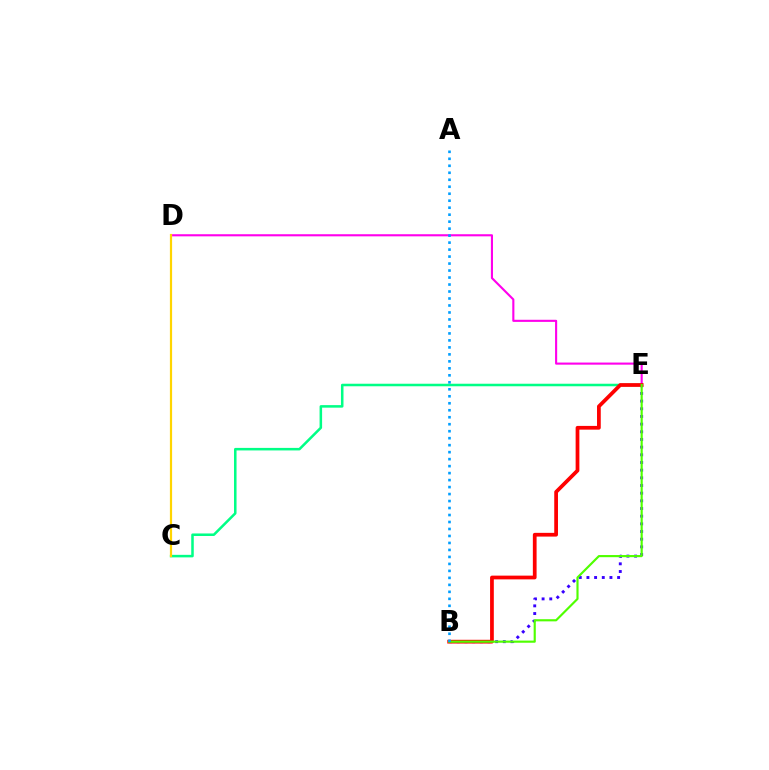{('D', 'E'): [{'color': '#ff00ed', 'line_style': 'solid', 'thickness': 1.52}], ('B', 'E'): [{'color': '#3700ff', 'line_style': 'dotted', 'thickness': 2.08}, {'color': '#ff0000', 'line_style': 'solid', 'thickness': 2.69}, {'color': '#4fff00', 'line_style': 'solid', 'thickness': 1.55}], ('C', 'E'): [{'color': '#00ff86', 'line_style': 'solid', 'thickness': 1.82}], ('C', 'D'): [{'color': '#ffd500', 'line_style': 'solid', 'thickness': 1.59}], ('A', 'B'): [{'color': '#009eff', 'line_style': 'dotted', 'thickness': 1.9}]}